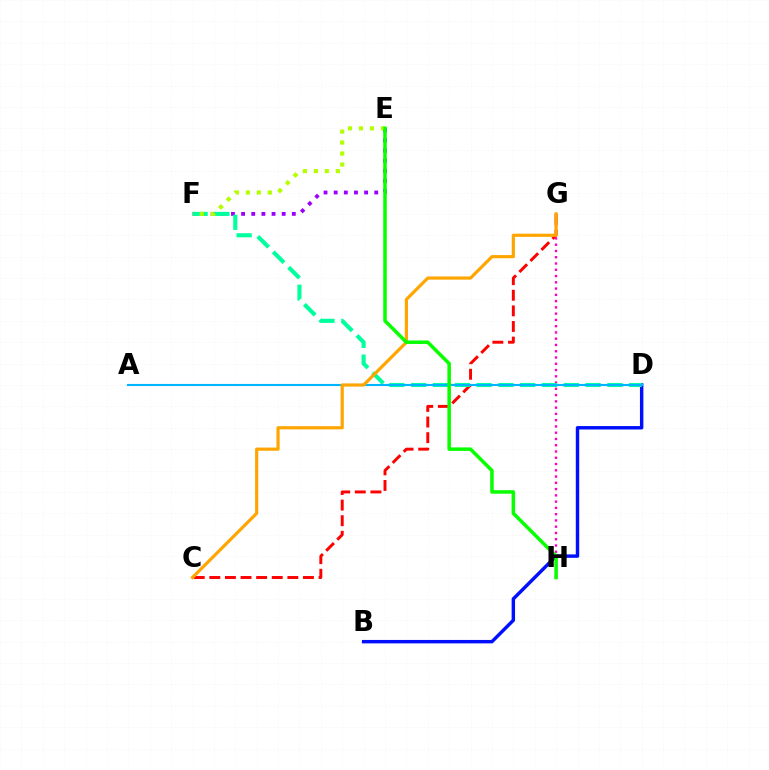{('B', 'D'): [{'color': '#0010ff', 'line_style': 'solid', 'thickness': 2.47}], ('E', 'F'): [{'color': '#9b00ff', 'line_style': 'dotted', 'thickness': 2.76}, {'color': '#b3ff00', 'line_style': 'dotted', 'thickness': 2.98}], ('C', 'G'): [{'color': '#ff0000', 'line_style': 'dashed', 'thickness': 2.12}, {'color': '#ffa500', 'line_style': 'solid', 'thickness': 2.29}], ('G', 'H'): [{'color': '#ff00bd', 'line_style': 'dotted', 'thickness': 1.7}], ('D', 'F'): [{'color': '#00ff9d', 'line_style': 'dashed', 'thickness': 2.96}], ('A', 'D'): [{'color': '#00b5ff', 'line_style': 'solid', 'thickness': 1.51}], ('E', 'H'): [{'color': '#08ff00', 'line_style': 'solid', 'thickness': 2.53}]}